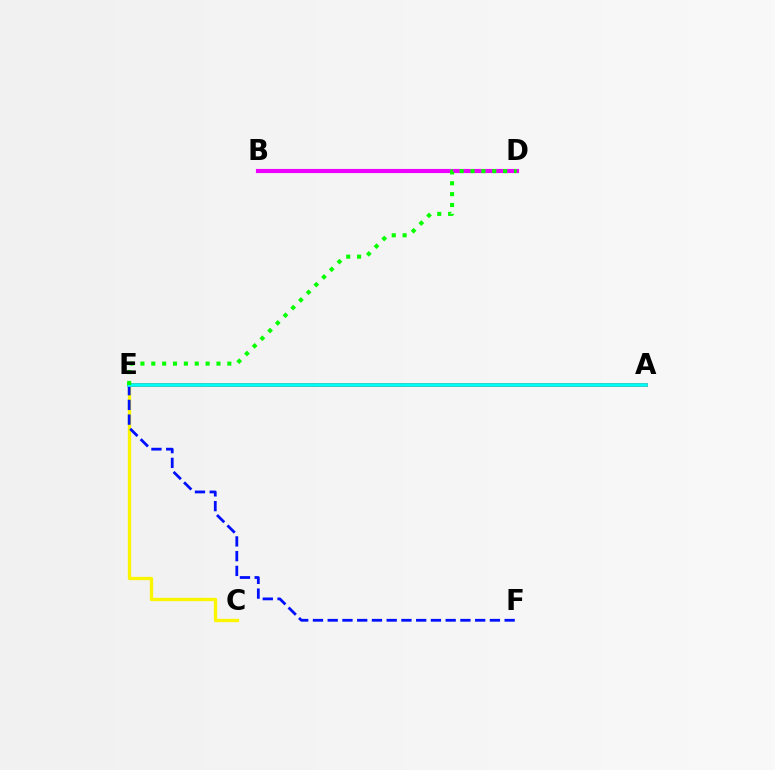{('C', 'E'): [{'color': '#fcf500', 'line_style': 'solid', 'thickness': 2.39}], ('A', 'E'): [{'color': '#ff0000', 'line_style': 'solid', 'thickness': 2.73}, {'color': '#00fff6', 'line_style': 'solid', 'thickness': 2.62}], ('E', 'F'): [{'color': '#0010ff', 'line_style': 'dashed', 'thickness': 2.0}], ('B', 'D'): [{'color': '#ee00ff', 'line_style': 'solid', 'thickness': 2.98}], ('D', 'E'): [{'color': '#08ff00', 'line_style': 'dotted', 'thickness': 2.95}]}